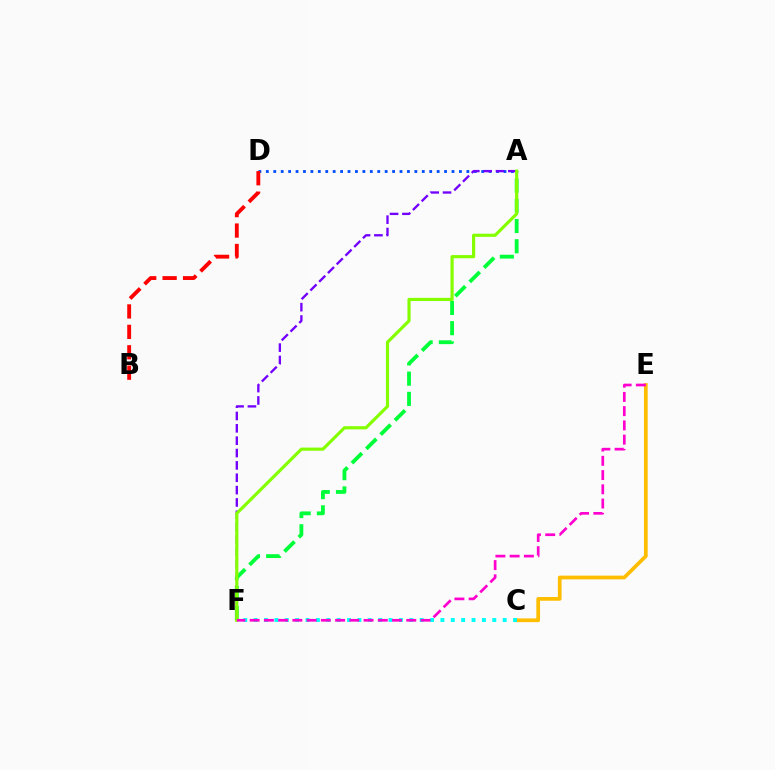{('A', 'D'): [{'color': '#004bff', 'line_style': 'dotted', 'thickness': 2.02}], ('C', 'E'): [{'color': '#ffbd00', 'line_style': 'solid', 'thickness': 2.68}], ('B', 'D'): [{'color': '#ff0000', 'line_style': 'dashed', 'thickness': 2.77}], ('C', 'F'): [{'color': '#00fff6', 'line_style': 'dotted', 'thickness': 2.82}], ('A', 'F'): [{'color': '#00ff39', 'line_style': 'dashed', 'thickness': 2.75}, {'color': '#7200ff', 'line_style': 'dashed', 'thickness': 1.68}, {'color': '#84ff00', 'line_style': 'solid', 'thickness': 2.27}], ('E', 'F'): [{'color': '#ff00cf', 'line_style': 'dashed', 'thickness': 1.93}]}